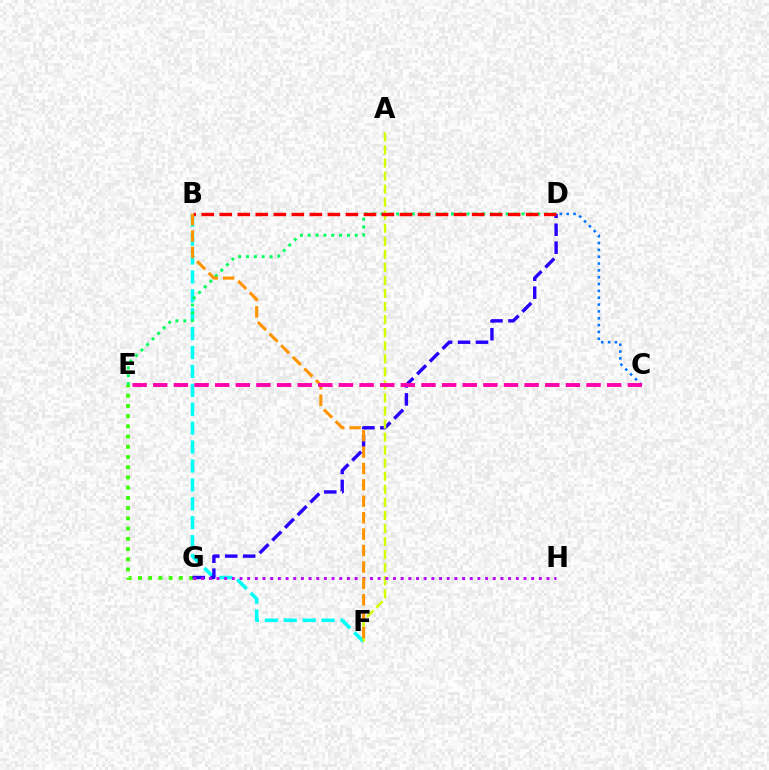{('B', 'F'): [{'color': '#00fff6', 'line_style': 'dashed', 'thickness': 2.57}, {'color': '#ff9400', 'line_style': 'dashed', 'thickness': 2.23}], ('E', 'G'): [{'color': '#3dff00', 'line_style': 'dotted', 'thickness': 2.78}], ('D', 'G'): [{'color': '#2500ff', 'line_style': 'dashed', 'thickness': 2.44}], ('A', 'F'): [{'color': '#d1ff00', 'line_style': 'dashed', 'thickness': 1.77}], ('D', 'E'): [{'color': '#00ff5c', 'line_style': 'dotted', 'thickness': 2.13}], ('G', 'H'): [{'color': '#b900ff', 'line_style': 'dotted', 'thickness': 2.09}], ('B', 'D'): [{'color': '#ff0000', 'line_style': 'dashed', 'thickness': 2.45}], ('C', 'D'): [{'color': '#0074ff', 'line_style': 'dotted', 'thickness': 1.86}], ('C', 'E'): [{'color': '#ff00ac', 'line_style': 'dashed', 'thickness': 2.8}]}